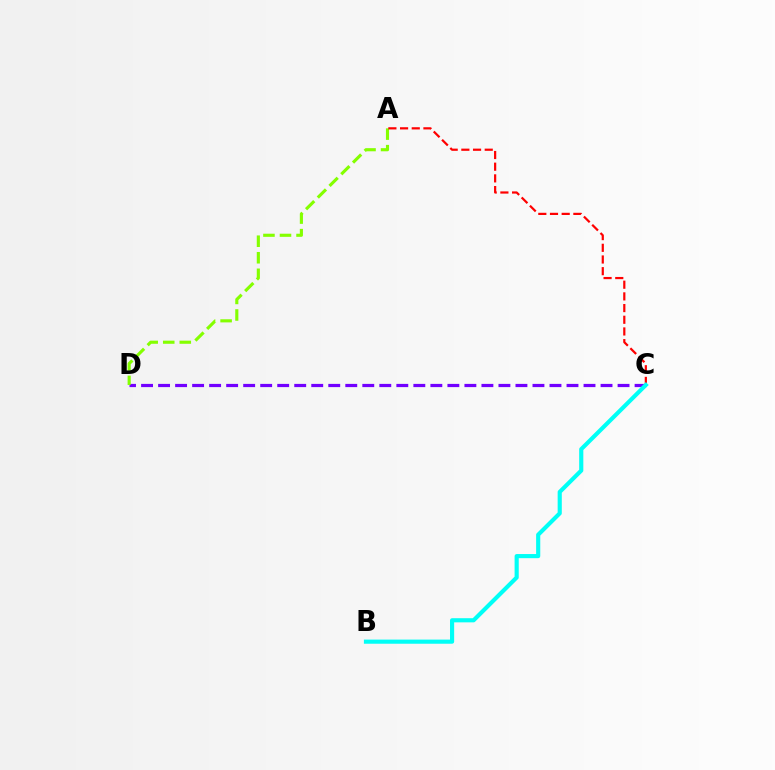{('C', 'D'): [{'color': '#7200ff', 'line_style': 'dashed', 'thickness': 2.31}], ('A', 'D'): [{'color': '#84ff00', 'line_style': 'dashed', 'thickness': 2.25}], ('A', 'C'): [{'color': '#ff0000', 'line_style': 'dashed', 'thickness': 1.59}], ('B', 'C'): [{'color': '#00fff6', 'line_style': 'solid', 'thickness': 2.98}]}